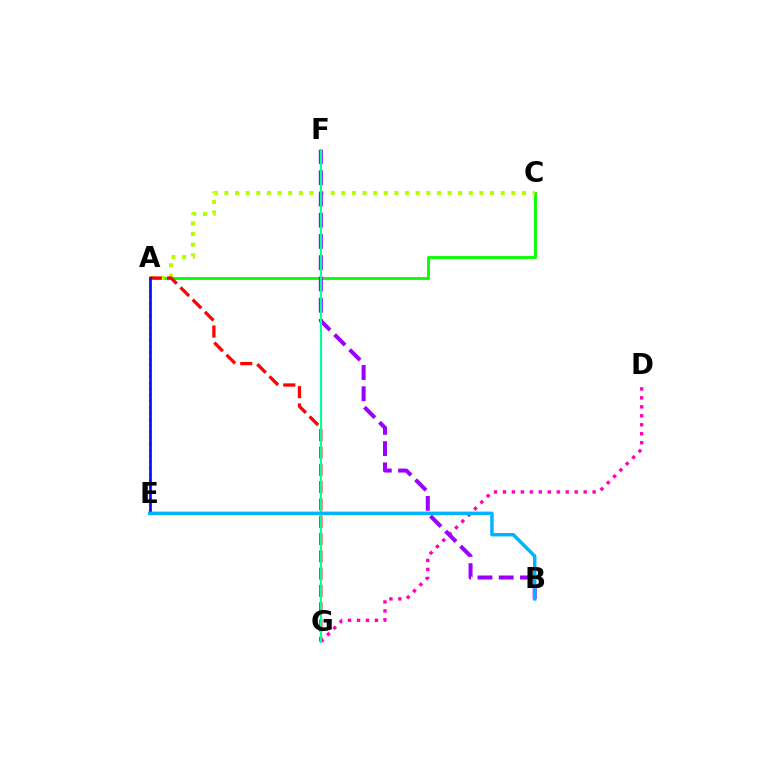{('A', 'C'): [{'color': '#08ff00', 'line_style': 'solid', 'thickness': 2.08}, {'color': '#b3ff00', 'line_style': 'dotted', 'thickness': 2.89}], ('A', 'G'): [{'color': '#ff0000', 'line_style': 'dashed', 'thickness': 2.35}], ('D', 'G'): [{'color': '#ff00bd', 'line_style': 'dotted', 'thickness': 2.44}], ('A', 'E'): [{'color': '#ffa500', 'line_style': 'dotted', 'thickness': 1.66}, {'color': '#0010ff', 'line_style': 'solid', 'thickness': 1.95}], ('B', 'F'): [{'color': '#9b00ff', 'line_style': 'dashed', 'thickness': 2.89}], ('F', 'G'): [{'color': '#00ff9d', 'line_style': 'solid', 'thickness': 1.51}], ('B', 'E'): [{'color': '#00b5ff', 'line_style': 'solid', 'thickness': 2.5}]}